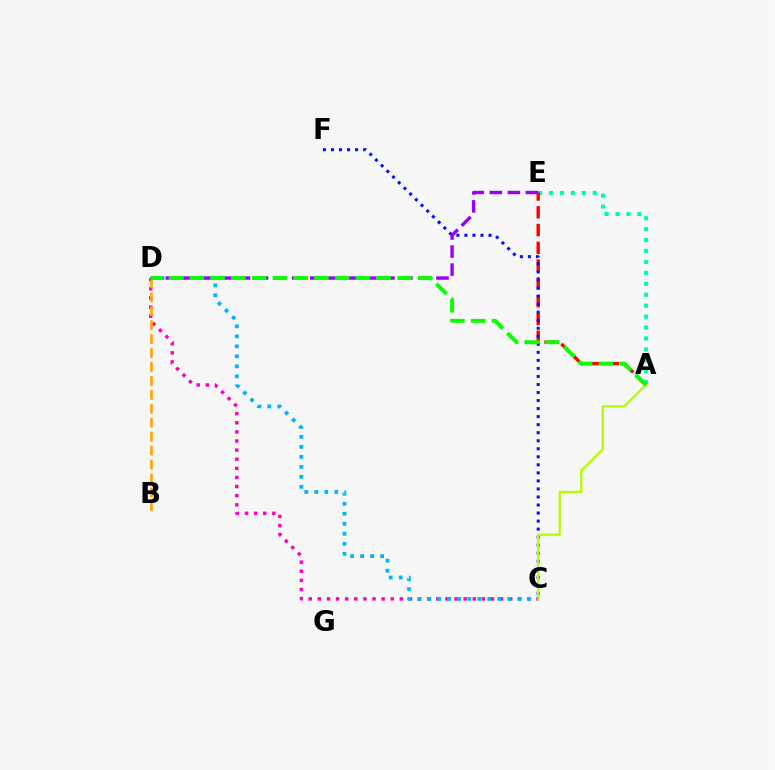{('C', 'D'): [{'color': '#ff00bd', 'line_style': 'dotted', 'thickness': 2.48}, {'color': '#00b5ff', 'line_style': 'dotted', 'thickness': 2.72}], ('A', 'E'): [{'color': '#00ff9d', 'line_style': 'dotted', 'thickness': 2.97}, {'color': '#ff0000', 'line_style': 'dashed', 'thickness': 2.42}], ('C', 'F'): [{'color': '#0010ff', 'line_style': 'dotted', 'thickness': 2.18}], ('A', 'C'): [{'color': '#b3ff00', 'line_style': 'solid', 'thickness': 1.68}], ('B', 'D'): [{'color': '#ffa500', 'line_style': 'dashed', 'thickness': 1.89}], ('D', 'E'): [{'color': '#9b00ff', 'line_style': 'dashed', 'thickness': 2.45}], ('A', 'D'): [{'color': '#08ff00', 'line_style': 'dashed', 'thickness': 2.82}]}